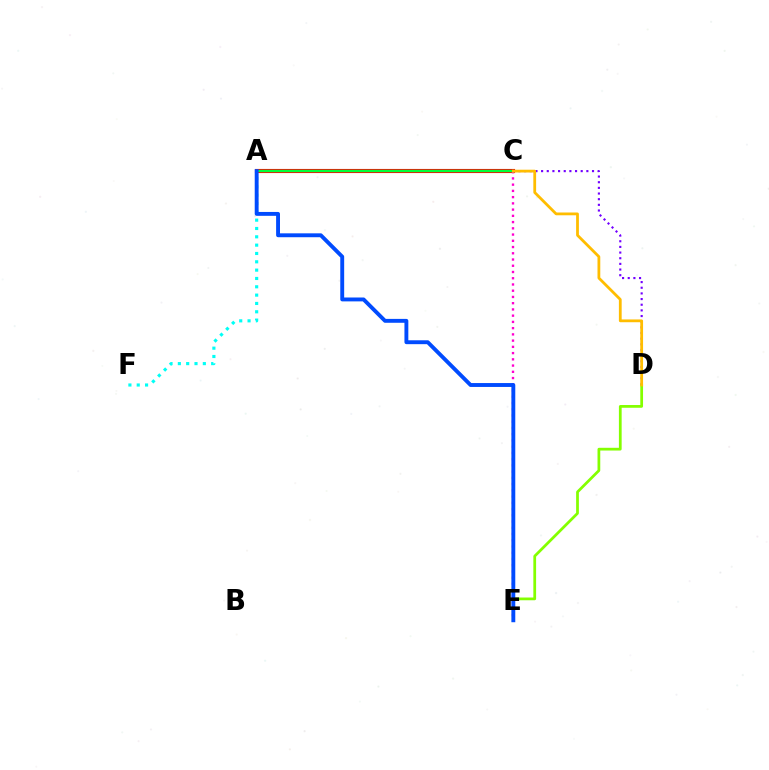{('A', 'F'): [{'color': '#00fff6', 'line_style': 'dotted', 'thickness': 2.26}], ('C', 'D'): [{'color': '#7200ff', 'line_style': 'dotted', 'thickness': 1.54}, {'color': '#ffbd00', 'line_style': 'solid', 'thickness': 2.0}], ('A', 'C'): [{'color': '#ff0000', 'line_style': 'solid', 'thickness': 2.96}, {'color': '#00ff39', 'line_style': 'solid', 'thickness': 1.75}], ('C', 'E'): [{'color': '#ff00cf', 'line_style': 'dotted', 'thickness': 1.7}], ('D', 'E'): [{'color': '#84ff00', 'line_style': 'solid', 'thickness': 1.98}], ('A', 'E'): [{'color': '#004bff', 'line_style': 'solid', 'thickness': 2.8}]}